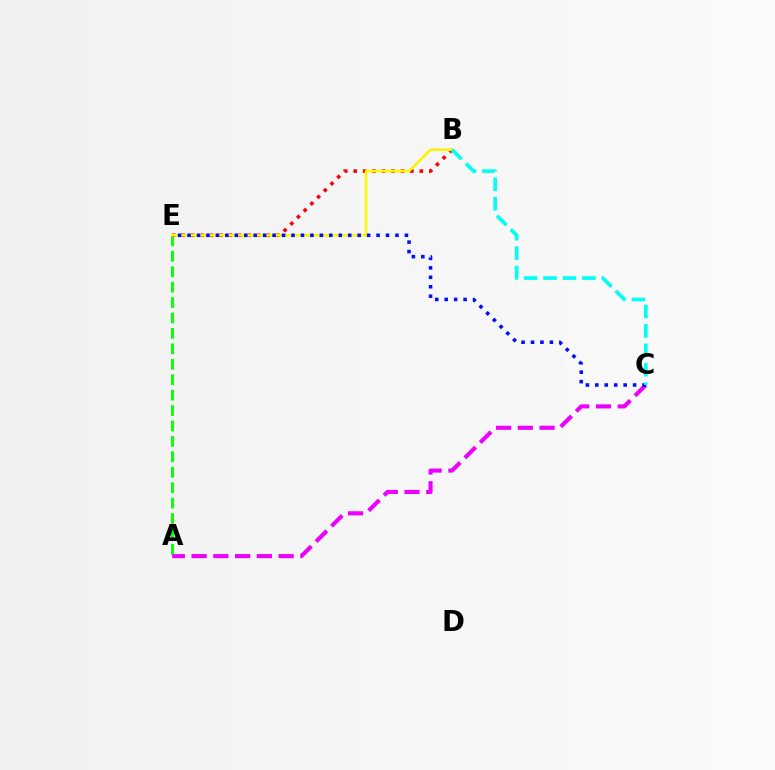{('A', 'E'): [{'color': '#08ff00', 'line_style': 'dashed', 'thickness': 2.1}], ('B', 'E'): [{'color': '#ff0000', 'line_style': 'dotted', 'thickness': 2.57}, {'color': '#fcf500', 'line_style': 'solid', 'thickness': 1.85}], ('A', 'C'): [{'color': '#ee00ff', 'line_style': 'dashed', 'thickness': 2.96}], ('C', 'E'): [{'color': '#0010ff', 'line_style': 'dotted', 'thickness': 2.57}], ('B', 'C'): [{'color': '#00fff6', 'line_style': 'dashed', 'thickness': 2.64}]}